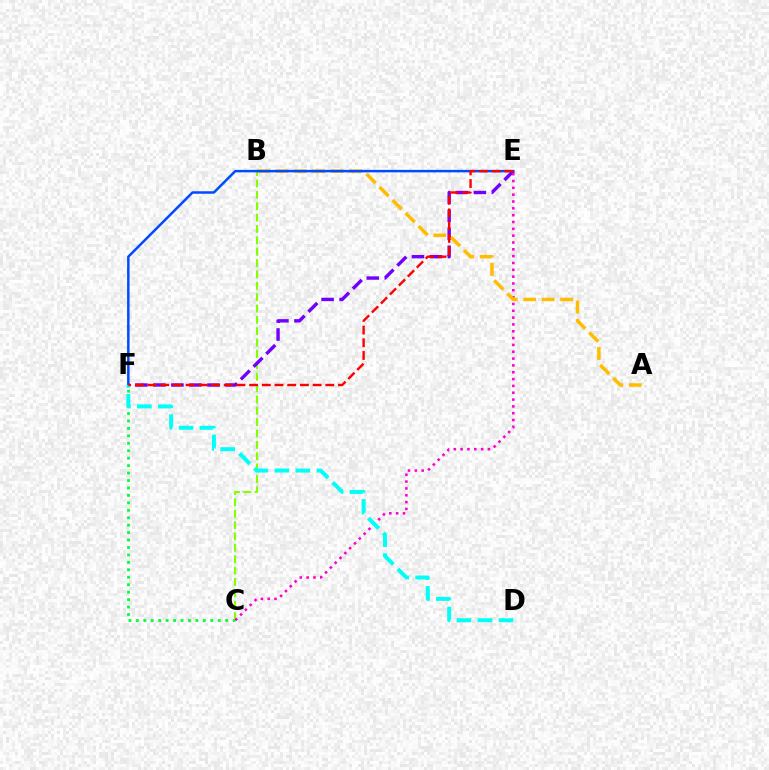{('C', 'F'): [{'color': '#00ff39', 'line_style': 'dotted', 'thickness': 2.02}], ('B', 'C'): [{'color': '#84ff00', 'line_style': 'dashed', 'thickness': 1.54}], ('E', 'F'): [{'color': '#7200ff', 'line_style': 'dashed', 'thickness': 2.45}, {'color': '#004bff', 'line_style': 'solid', 'thickness': 1.79}, {'color': '#ff0000', 'line_style': 'dashed', 'thickness': 1.73}], ('C', 'E'): [{'color': '#ff00cf', 'line_style': 'dotted', 'thickness': 1.86}], ('A', 'B'): [{'color': '#ffbd00', 'line_style': 'dashed', 'thickness': 2.51}], ('D', 'F'): [{'color': '#00fff6', 'line_style': 'dashed', 'thickness': 2.86}]}